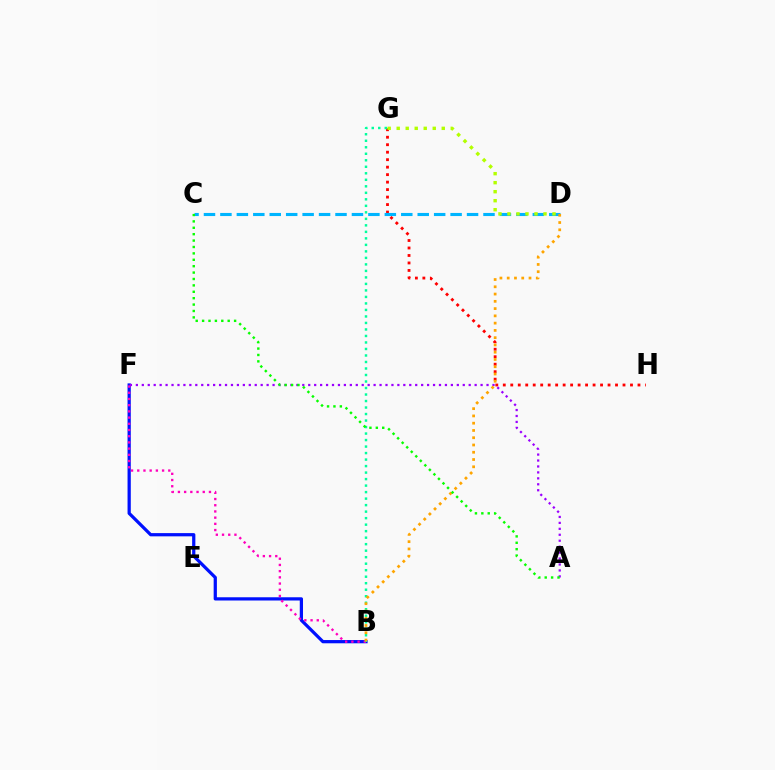{('B', 'F'): [{'color': '#0010ff', 'line_style': 'solid', 'thickness': 2.33}, {'color': '#ff00bd', 'line_style': 'dotted', 'thickness': 1.69}], ('G', 'H'): [{'color': '#ff0000', 'line_style': 'dotted', 'thickness': 2.03}], ('C', 'D'): [{'color': '#00b5ff', 'line_style': 'dashed', 'thickness': 2.23}], ('D', 'G'): [{'color': '#b3ff00', 'line_style': 'dotted', 'thickness': 2.45}], ('A', 'F'): [{'color': '#9b00ff', 'line_style': 'dotted', 'thickness': 1.61}], ('B', 'G'): [{'color': '#00ff9d', 'line_style': 'dotted', 'thickness': 1.77}], ('B', 'D'): [{'color': '#ffa500', 'line_style': 'dotted', 'thickness': 1.97}], ('A', 'C'): [{'color': '#08ff00', 'line_style': 'dotted', 'thickness': 1.74}]}